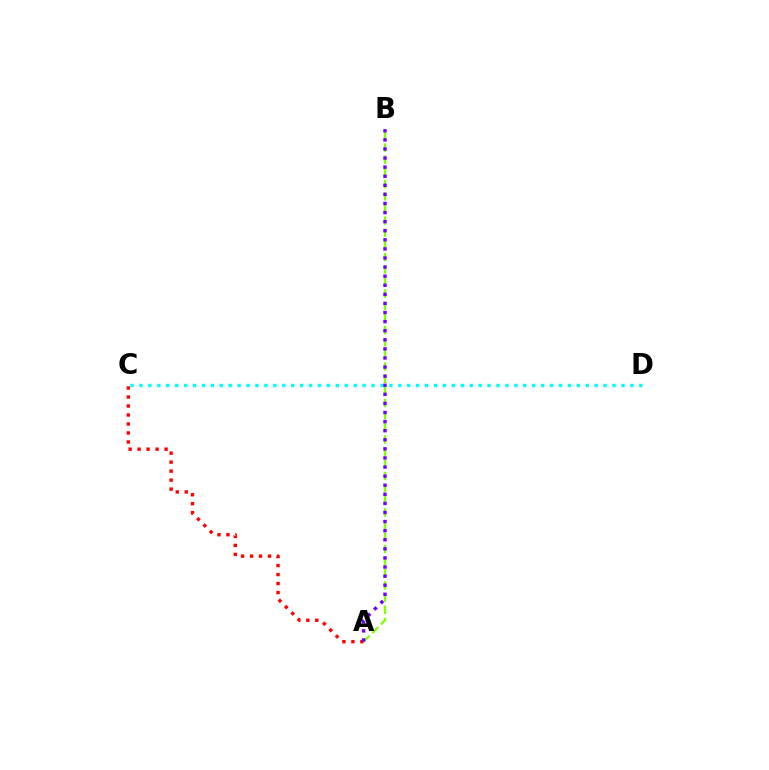{('A', 'C'): [{'color': '#ff0000', 'line_style': 'dotted', 'thickness': 2.44}], ('C', 'D'): [{'color': '#00fff6', 'line_style': 'dotted', 'thickness': 2.43}], ('A', 'B'): [{'color': '#84ff00', 'line_style': 'dashed', 'thickness': 1.65}, {'color': '#7200ff', 'line_style': 'dotted', 'thickness': 2.47}]}